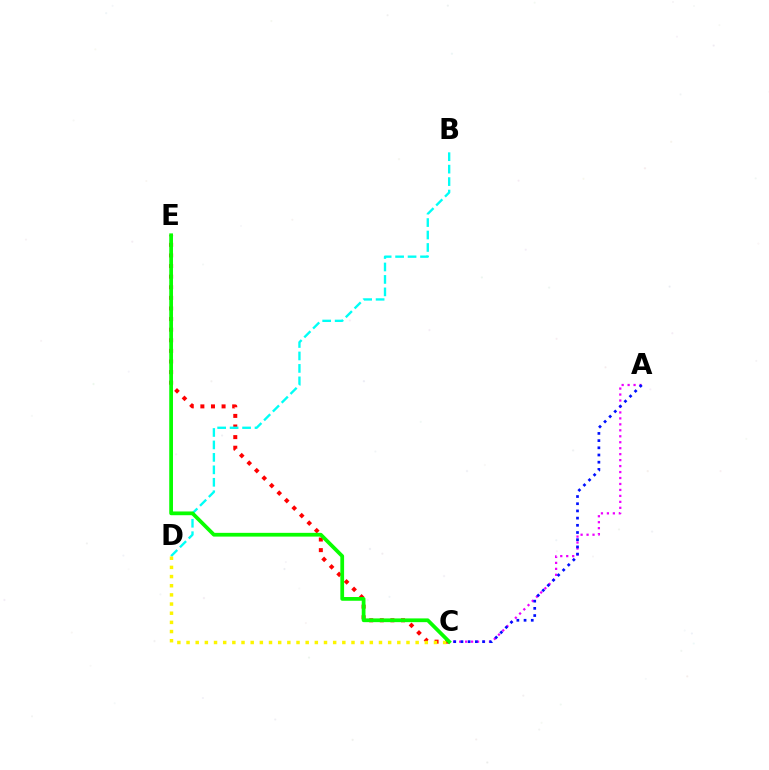{('C', 'E'): [{'color': '#ff0000', 'line_style': 'dotted', 'thickness': 2.88}, {'color': '#08ff00', 'line_style': 'solid', 'thickness': 2.7}], ('A', 'C'): [{'color': '#ee00ff', 'line_style': 'dotted', 'thickness': 1.62}, {'color': '#0010ff', 'line_style': 'dotted', 'thickness': 1.96}], ('B', 'D'): [{'color': '#00fff6', 'line_style': 'dashed', 'thickness': 1.69}], ('C', 'D'): [{'color': '#fcf500', 'line_style': 'dotted', 'thickness': 2.49}]}